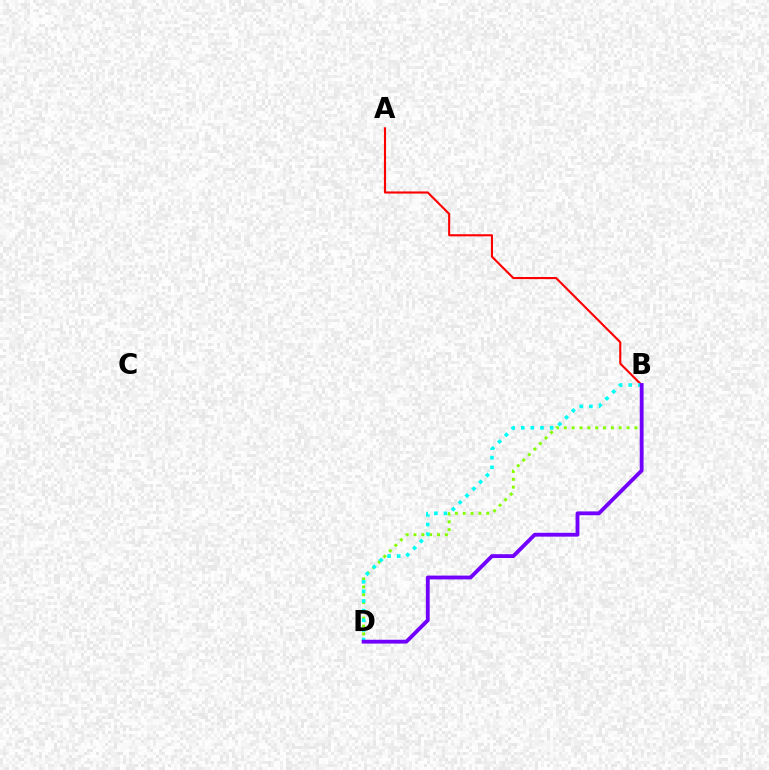{('B', 'D'): [{'color': '#84ff00', 'line_style': 'dotted', 'thickness': 2.13}, {'color': '#00fff6', 'line_style': 'dotted', 'thickness': 2.62}, {'color': '#7200ff', 'line_style': 'solid', 'thickness': 2.76}], ('A', 'B'): [{'color': '#ff0000', 'line_style': 'solid', 'thickness': 1.52}]}